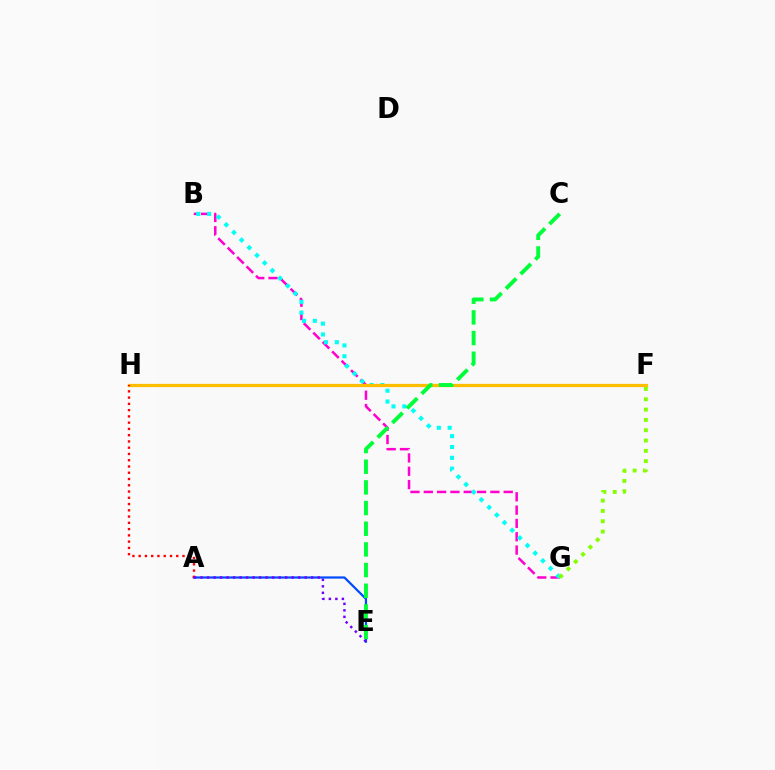{('B', 'G'): [{'color': '#ff00cf', 'line_style': 'dashed', 'thickness': 1.81}, {'color': '#00fff6', 'line_style': 'dotted', 'thickness': 2.94}], ('A', 'E'): [{'color': '#004bff', 'line_style': 'solid', 'thickness': 1.6}, {'color': '#7200ff', 'line_style': 'dotted', 'thickness': 1.77}], ('F', 'H'): [{'color': '#ffbd00', 'line_style': 'solid', 'thickness': 2.33}], ('F', 'G'): [{'color': '#84ff00', 'line_style': 'dotted', 'thickness': 2.8}], ('A', 'H'): [{'color': '#ff0000', 'line_style': 'dotted', 'thickness': 1.7}], ('C', 'E'): [{'color': '#00ff39', 'line_style': 'dashed', 'thickness': 2.81}]}